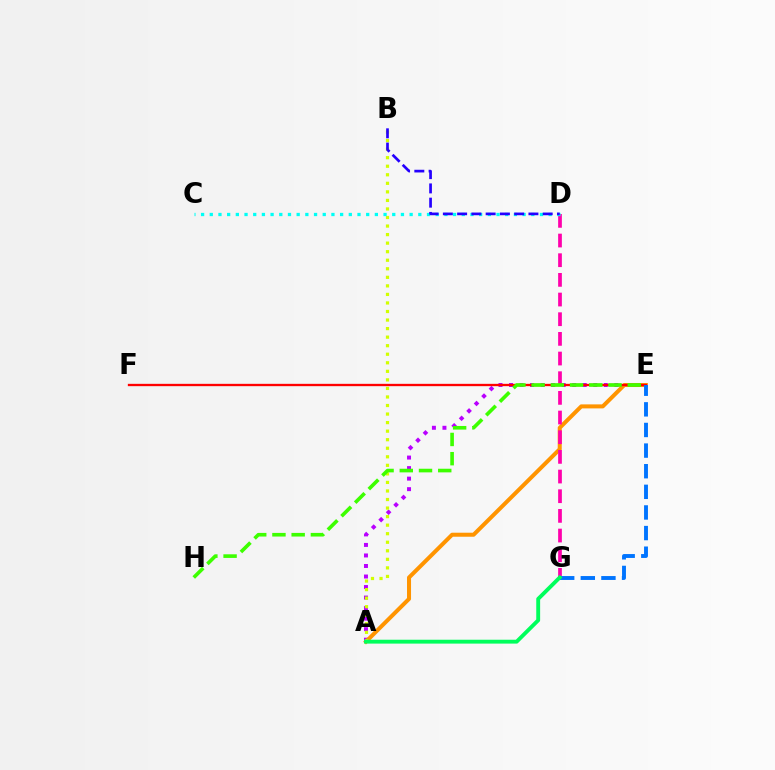{('A', 'E'): [{'color': '#b900ff', 'line_style': 'dotted', 'thickness': 2.86}, {'color': '#ff9400', 'line_style': 'solid', 'thickness': 2.9}], ('A', 'B'): [{'color': '#d1ff00', 'line_style': 'dotted', 'thickness': 2.32}], ('D', 'G'): [{'color': '#ff00ac', 'line_style': 'dashed', 'thickness': 2.67}], ('C', 'D'): [{'color': '#00fff6', 'line_style': 'dotted', 'thickness': 2.36}], ('E', 'F'): [{'color': '#ff0000', 'line_style': 'solid', 'thickness': 1.68}], ('B', 'D'): [{'color': '#2500ff', 'line_style': 'dashed', 'thickness': 1.94}], ('E', 'H'): [{'color': '#3dff00', 'line_style': 'dashed', 'thickness': 2.61}], ('E', 'G'): [{'color': '#0074ff', 'line_style': 'dashed', 'thickness': 2.8}], ('A', 'G'): [{'color': '#00ff5c', 'line_style': 'solid', 'thickness': 2.79}]}